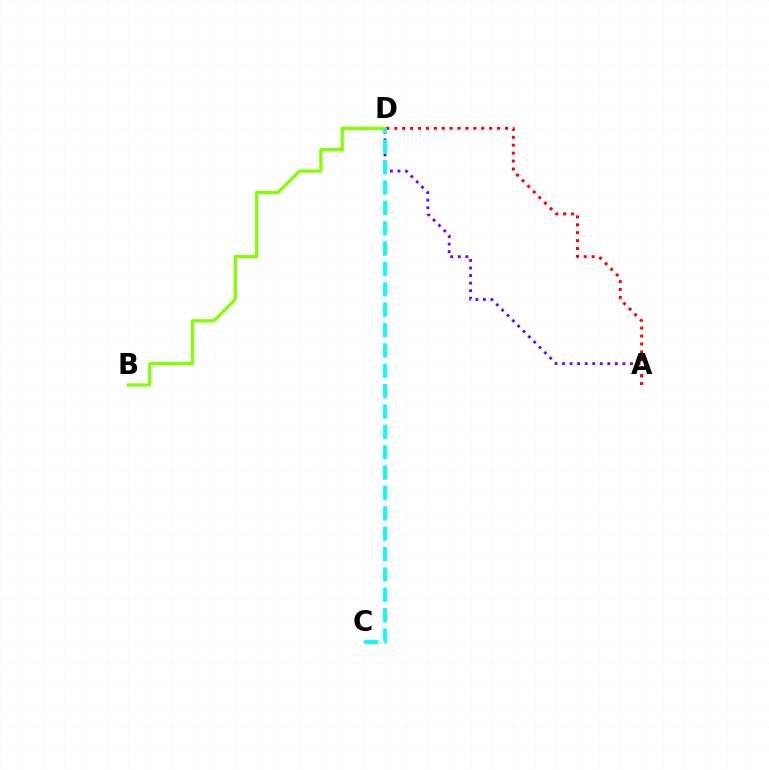{('A', 'D'): [{'color': '#7200ff', 'line_style': 'dotted', 'thickness': 2.05}, {'color': '#ff0000', 'line_style': 'dotted', 'thickness': 2.15}], ('B', 'D'): [{'color': '#84ff00', 'line_style': 'solid', 'thickness': 2.34}], ('C', 'D'): [{'color': '#00fff6', 'line_style': 'dashed', 'thickness': 2.77}]}